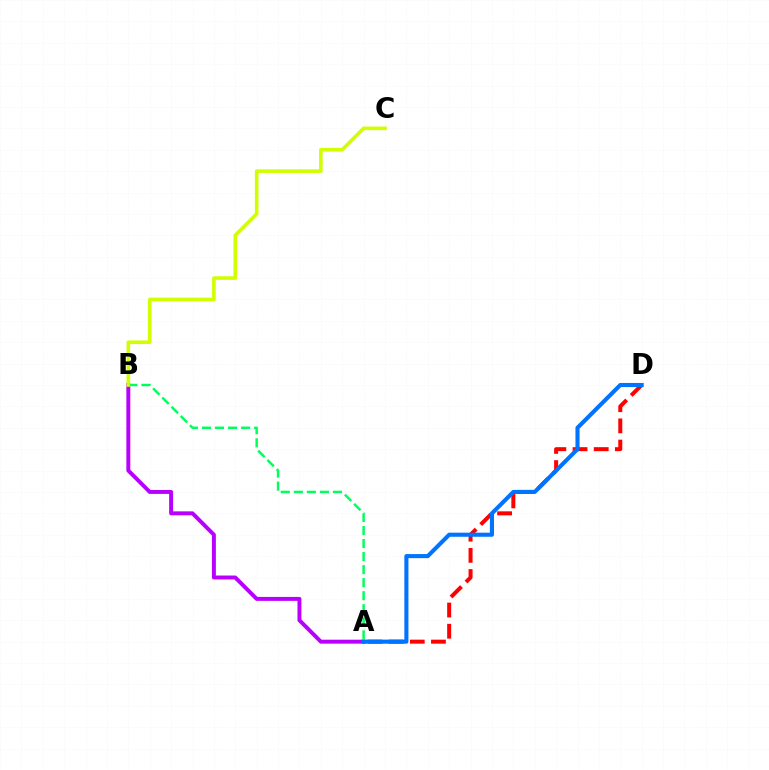{('A', 'B'): [{'color': '#b900ff', 'line_style': 'solid', 'thickness': 2.84}, {'color': '#00ff5c', 'line_style': 'dashed', 'thickness': 1.77}], ('A', 'D'): [{'color': '#ff0000', 'line_style': 'dashed', 'thickness': 2.88}, {'color': '#0074ff', 'line_style': 'solid', 'thickness': 2.95}], ('B', 'C'): [{'color': '#d1ff00', 'line_style': 'solid', 'thickness': 2.6}]}